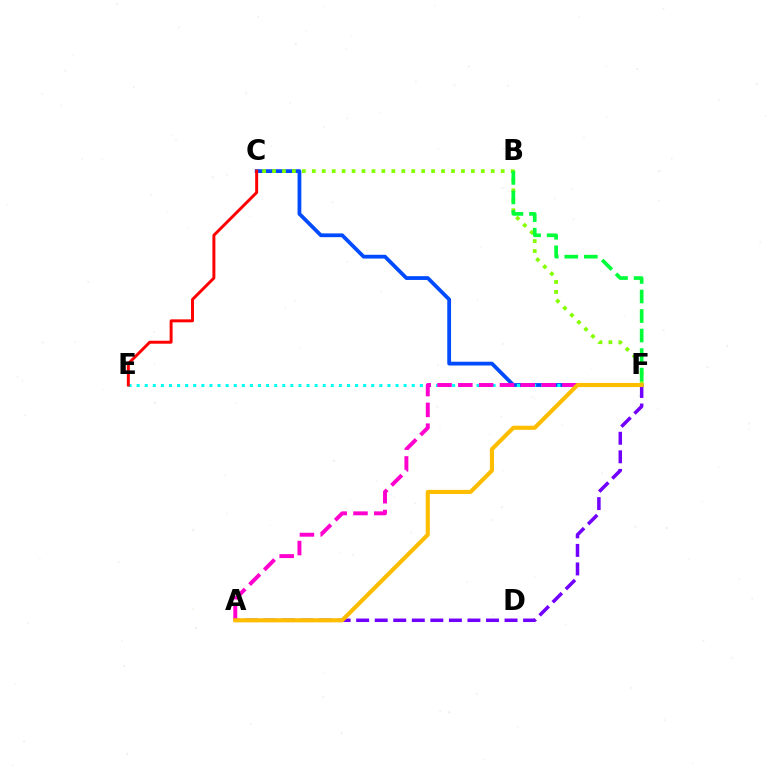{('C', 'F'): [{'color': '#004bff', 'line_style': 'solid', 'thickness': 2.72}, {'color': '#84ff00', 'line_style': 'dotted', 'thickness': 2.7}], ('E', 'F'): [{'color': '#00fff6', 'line_style': 'dotted', 'thickness': 2.2}], ('A', 'F'): [{'color': '#7200ff', 'line_style': 'dashed', 'thickness': 2.52}, {'color': '#ff00cf', 'line_style': 'dashed', 'thickness': 2.83}, {'color': '#ffbd00', 'line_style': 'solid', 'thickness': 2.97}], ('B', 'F'): [{'color': '#00ff39', 'line_style': 'dashed', 'thickness': 2.65}], ('C', 'E'): [{'color': '#ff0000', 'line_style': 'solid', 'thickness': 2.13}]}